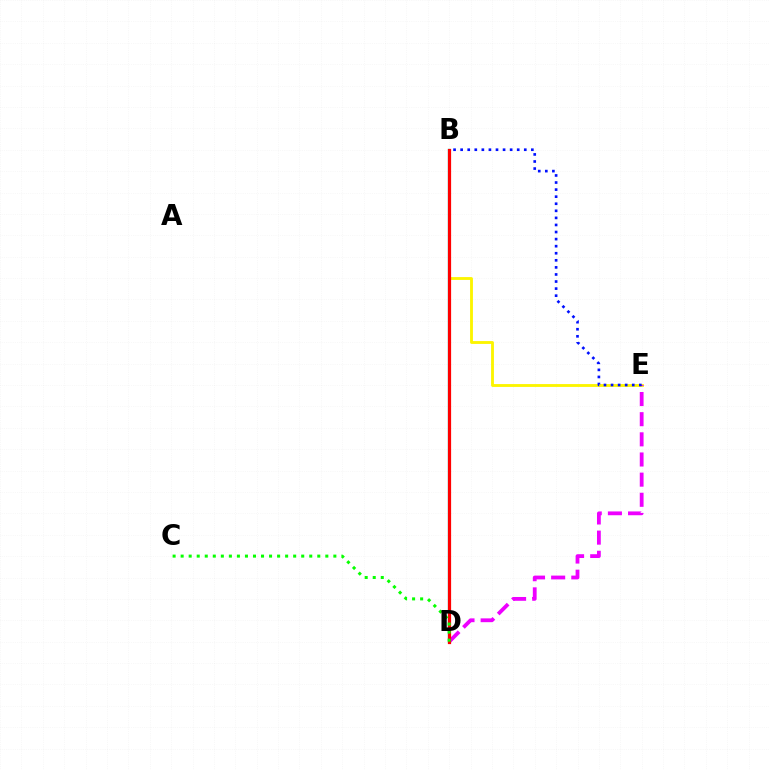{('B', 'D'): [{'color': '#00fff6', 'line_style': 'solid', 'thickness': 1.66}, {'color': '#ff0000', 'line_style': 'solid', 'thickness': 2.32}], ('B', 'E'): [{'color': '#fcf500', 'line_style': 'solid', 'thickness': 2.05}, {'color': '#0010ff', 'line_style': 'dotted', 'thickness': 1.92}], ('D', 'E'): [{'color': '#ee00ff', 'line_style': 'dashed', 'thickness': 2.74}], ('C', 'D'): [{'color': '#08ff00', 'line_style': 'dotted', 'thickness': 2.18}]}